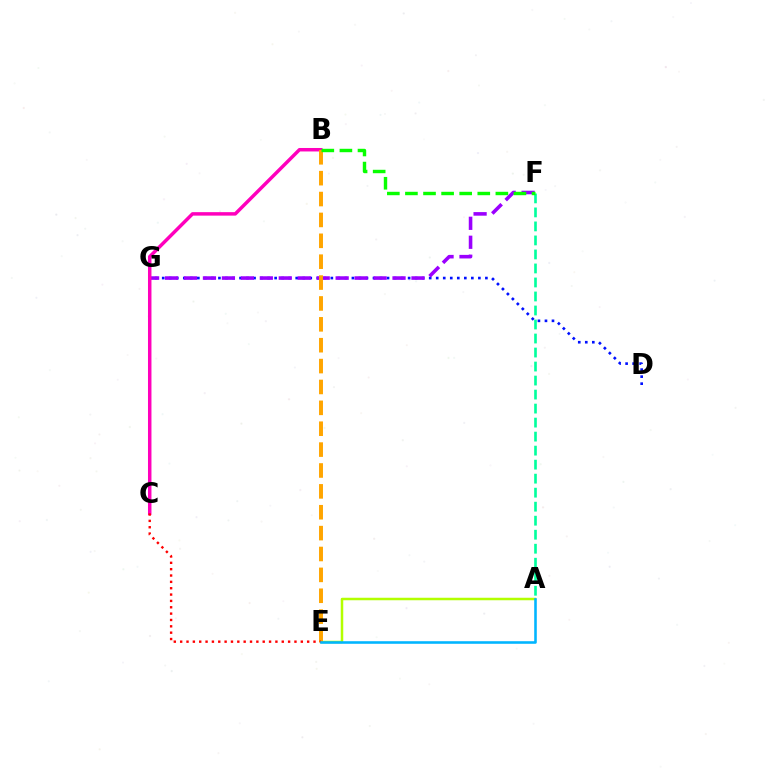{('D', 'G'): [{'color': '#0010ff', 'line_style': 'dotted', 'thickness': 1.91}], ('F', 'G'): [{'color': '#9b00ff', 'line_style': 'dashed', 'thickness': 2.58}], ('B', 'C'): [{'color': '#ff00bd', 'line_style': 'solid', 'thickness': 2.5}], ('A', 'E'): [{'color': '#b3ff00', 'line_style': 'solid', 'thickness': 1.8}, {'color': '#00b5ff', 'line_style': 'solid', 'thickness': 1.85}], ('B', 'E'): [{'color': '#ffa500', 'line_style': 'dashed', 'thickness': 2.84}], ('A', 'F'): [{'color': '#00ff9d', 'line_style': 'dashed', 'thickness': 1.9}], ('B', 'F'): [{'color': '#08ff00', 'line_style': 'dashed', 'thickness': 2.46}], ('C', 'E'): [{'color': '#ff0000', 'line_style': 'dotted', 'thickness': 1.73}]}